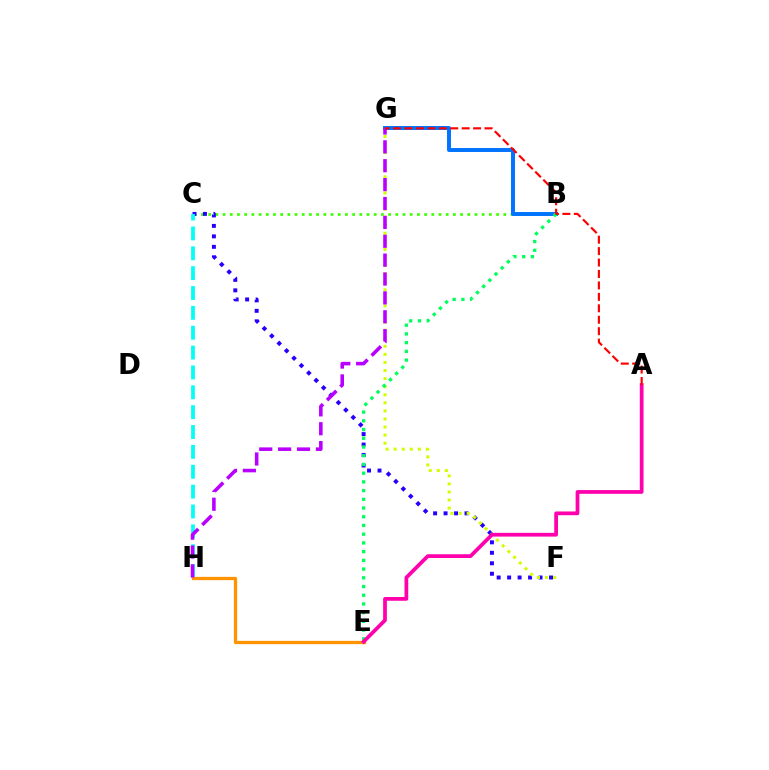{('B', 'C'): [{'color': '#3dff00', 'line_style': 'dotted', 'thickness': 1.96}], ('C', 'F'): [{'color': '#2500ff', 'line_style': 'dotted', 'thickness': 2.85}], ('C', 'H'): [{'color': '#00fff6', 'line_style': 'dashed', 'thickness': 2.7}], ('F', 'G'): [{'color': '#d1ff00', 'line_style': 'dotted', 'thickness': 2.19}], ('B', 'G'): [{'color': '#0074ff', 'line_style': 'solid', 'thickness': 2.85}], ('B', 'E'): [{'color': '#00ff5c', 'line_style': 'dotted', 'thickness': 2.37}], ('E', 'H'): [{'color': '#ff9400', 'line_style': 'solid', 'thickness': 2.35}], ('A', 'E'): [{'color': '#ff00ac', 'line_style': 'solid', 'thickness': 2.69}], ('G', 'H'): [{'color': '#b900ff', 'line_style': 'dashed', 'thickness': 2.56}], ('A', 'G'): [{'color': '#ff0000', 'line_style': 'dashed', 'thickness': 1.55}]}